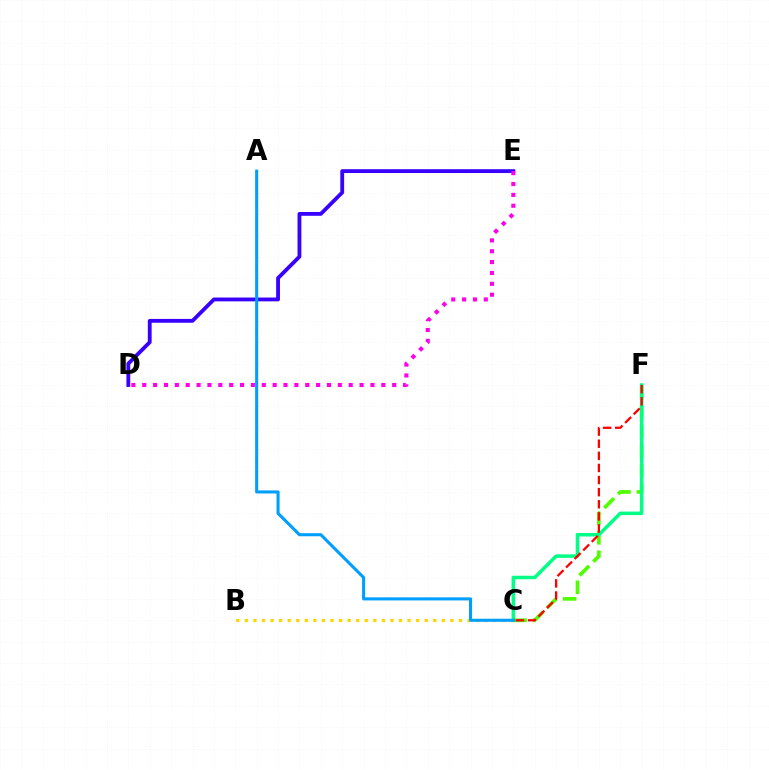{('C', 'F'): [{'color': '#4fff00', 'line_style': 'dashed', 'thickness': 2.64}, {'color': '#00ff86', 'line_style': 'solid', 'thickness': 2.53}, {'color': '#ff0000', 'line_style': 'dashed', 'thickness': 1.64}], ('D', 'E'): [{'color': '#3700ff', 'line_style': 'solid', 'thickness': 2.75}, {'color': '#ff00ed', 'line_style': 'dotted', 'thickness': 2.95}], ('B', 'C'): [{'color': '#ffd500', 'line_style': 'dotted', 'thickness': 2.33}], ('A', 'C'): [{'color': '#009eff', 'line_style': 'solid', 'thickness': 2.21}]}